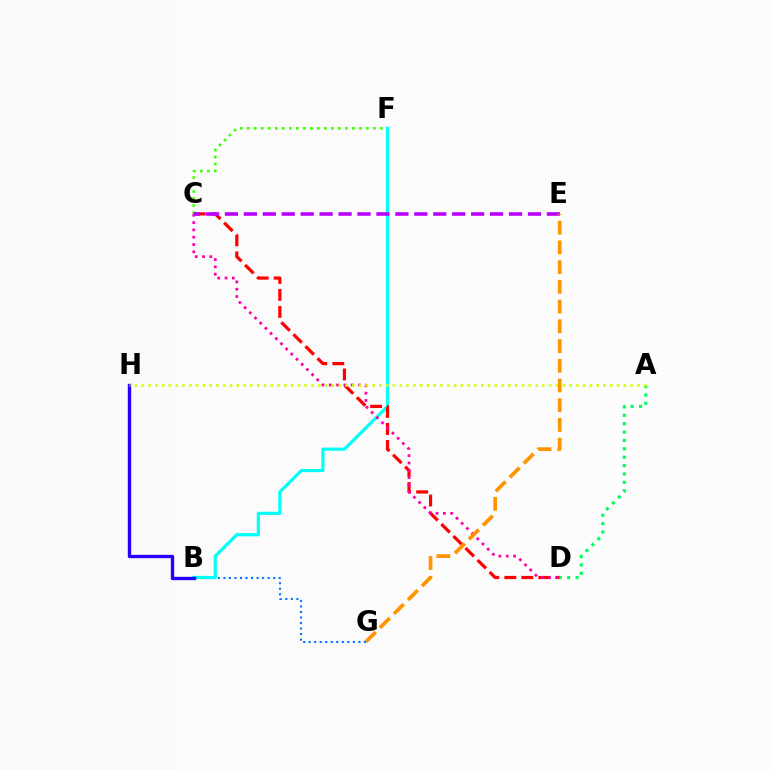{('B', 'G'): [{'color': '#0074ff', 'line_style': 'dotted', 'thickness': 1.5}], ('C', 'F'): [{'color': '#3dff00', 'line_style': 'dotted', 'thickness': 1.9}], ('B', 'F'): [{'color': '#00fff6', 'line_style': 'solid', 'thickness': 2.29}], ('A', 'D'): [{'color': '#00ff5c', 'line_style': 'dotted', 'thickness': 2.28}], ('C', 'D'): [{'color': '#ff0000', 'line_style': 'dashed', 'thickness': 2.31}, {'color': '#ff00ac', 'line_style': 'dotted', 'thickness': 1.99}], ('B', 'H'): [{'color': '#2500ff', 'line_style': 'solid', 'thickness': 2.42}], ('A', 'H'): [{'color': '#d1ff00', 'line_style': 'dotted', 'thickness': 1.84}], ('C', 'E'): [{'color': '#b900ff', 'line_style': 'dashed', 'thickness': 2.57}], ('E', 'G'): [{'color': '#ff9400', 'line_style': 'dashed', 'thickness': 2.68}]}